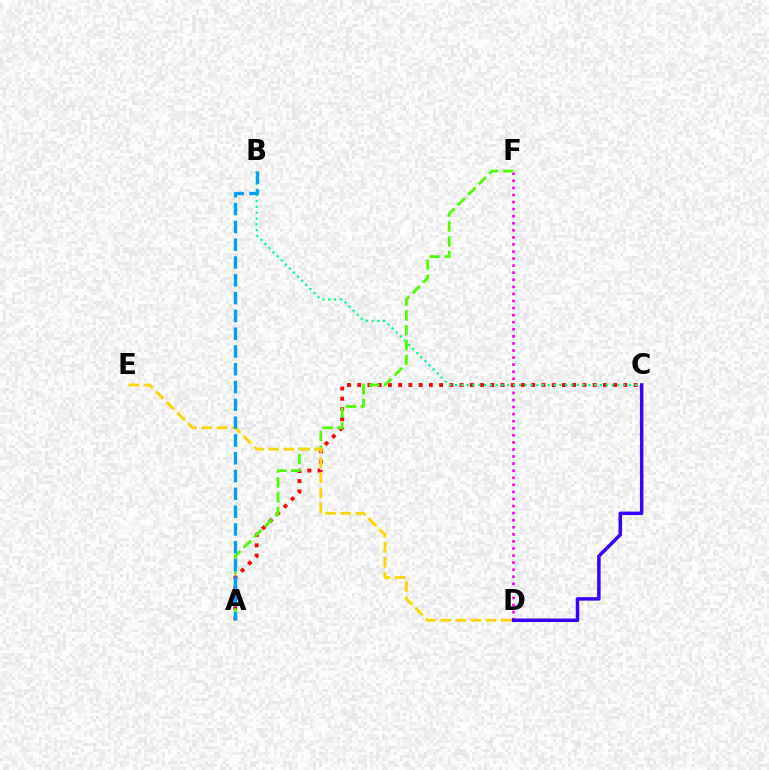{('D', 'F'): [{'color': '#ff00ed', 'line_style': 'dotted', 'thickness': 1.92}], ('A', 'C'): [{'color': '#ff0000', 'line_style': 'dotted', 'thickness': 2.78}], ('B', 'C'): [{'color': '#00ff86', 'line_style': 'dotted', 'thickness': 1.57}], ('A', 'F'): [{'color': '#4fff00', 'line_style': 'dashed', 'thickness': 2.02}], ('C', 'D'): [{'color': '#3700ff', 'line_style': 'solid', 'thickness': 2.51}], ('D', 'E'): [{'color': '#ffd500', 'line_style': 'dashed', 'thickness': 2.06}], ('A', 'B'): [{'color': '#009eff', 'line_style': 'dashed', 'thickness': 2.42}]}